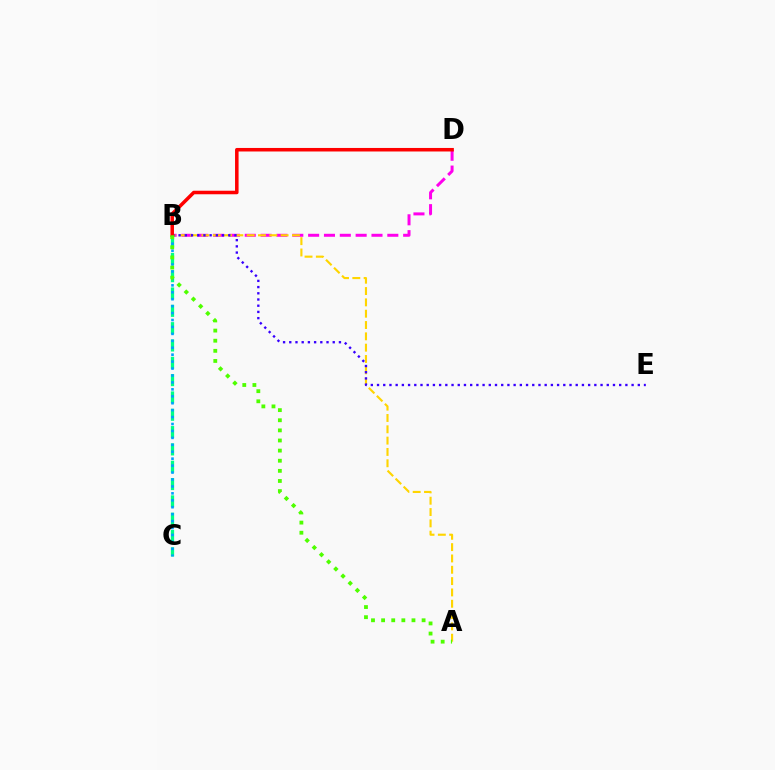{('B', 'D'): [{'color': '#ff00ed', 'line_style': 'dashed', 'thickness': 2.15}, {'color': '#ff0000', 'line_style': 'solid', 'thickness': 2.54}], ('B', 'C'): [{'color': '#00ff86', 'line_style': 'dashed', 'thickness': 2.35}, {'color': '#009eff', 'line_style': 'dotted', 'thickness': 1.88}], ('A', 'B'): [{'color': '#ffd500', 'line_style': 'dashed', 'thickness': 1.54}, {'color': '#4fff00', 'line_style': 'dotted', 'thickness': 2.75}], ('B', 'E'): [{'color': '#3700ff', 'line_style': 'dotted', 'thickness': 1.69}]}